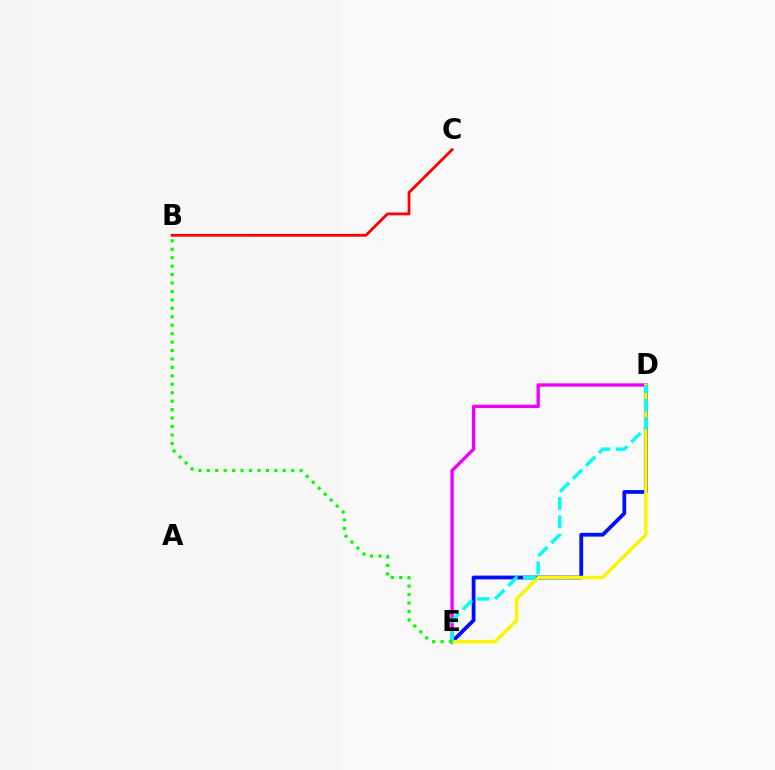{('D', 'E'): [{'color': '#0010ff', 'line_style': 'solid', 'thickness': 2.73}, {'color': '#ee00ff', 'line_style': 'solid', 'thickness': 2.41}, {'color': '#fcf500', 'line_style': 'solid', 'thickness': 2.47}, {'color': '#00fff6', 'line_style': 'dashed', 'thickness': 2.49}], ('B', 'C'): [{'color': '#ff0000', 'line_style': 'solid', 'thickness': 2.03}], ('B', 'E'): [{'color': '#08ff00', 'line_style': 'dotted', 'thickness': 2.29}]}